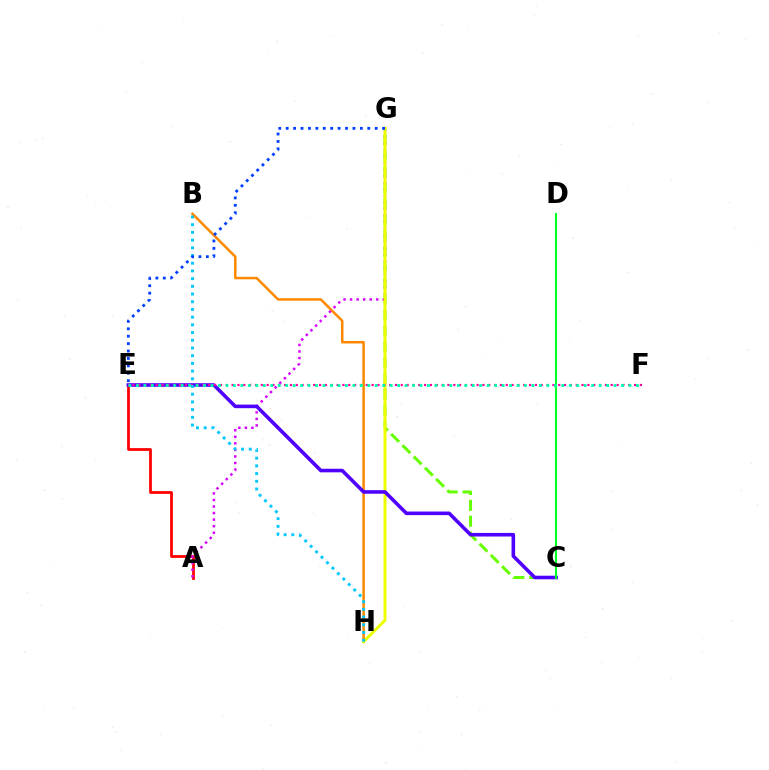{('B', 'H'): [{'color': '#ff8800', 'line_style': 'solid', 'thickness': 1.8}, {'color': '#00c7ff', 'line_style': 'dotted', 'thickness': 2.09}], ('A', 'E'): [{'color': '#ff0000', 'line_style': 'solid', 'thickness': 1.99}], ('C', 'G'): [{'color': '#66ff00', 'line_style': 'dashed', 'thickness': 2.16}], ('A', 'G'): [{'color': '#d600ff', 'line_style': 'dotted', 'thickness': 1.78}], ('G', 'H'): [{'color': '#eeff00', 'line_style': 'solid', 'thickness': 2.13}], ('C', 'E'): [{'color': '#4f00ff', 'line_style': 'solid', 'thickness': 2.58}], ('C', 'D'): [{'color': '#00ff27', 'line_style': 'solid', 'thickness': 1.51}], ('E', 'F'): [{'color': '#ff00a0', 'line_style': 'dotted', 'thickness': 1.58}, {'color': '#00ffaf', 'line_style': 'dotted', 'thickness': 2.03}], ('E', 'G'): [{'color': '#003fff', 'line_style': 'dotted', 'thickness': 2.02}]}